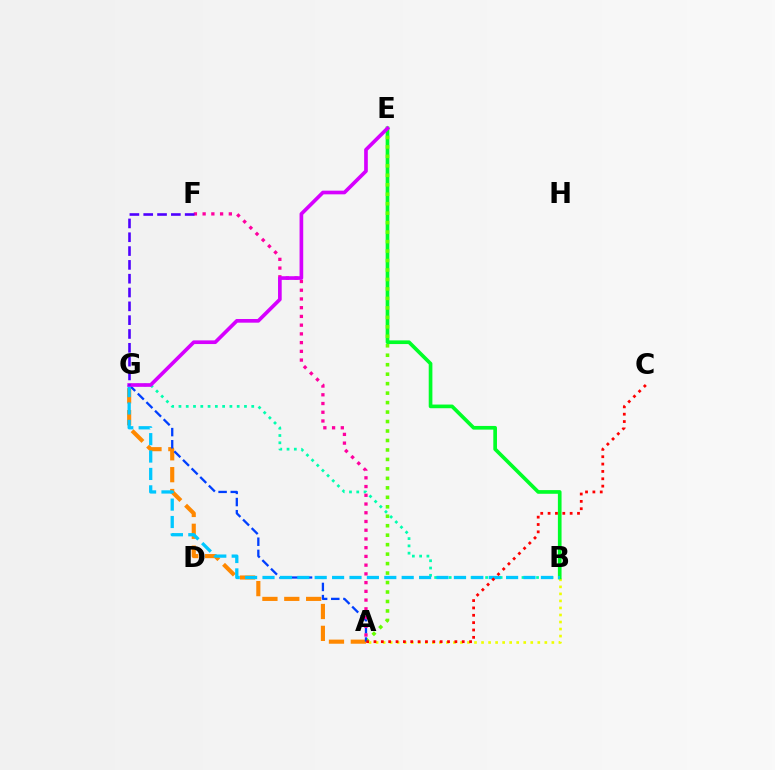{('A', 'B'): [{'color': '#eeff00', 'line_style': 'dotted', 'thickness': 1.91}], ('B', 'E'): [{'color': '#00ff27', 'line_style': 'solid', 'thickness': 2.64}], ('A', 'E'): [{'color': '#66ff00', 'line_style': 'dotted', 'thickness': 2.57}], ('B', 'G'): [{'color': '#00ffaf', 'line_style': 'dotted', 'thickness': 1.98}, {'color': '#00c7ff', 'line_style': 'dashed', 'thickness': 2.36}], ('A', 'G'): [{'color': '#ff8800', 'line_style': 'dashed', 'thickness': 2.97}, {'color': '#003fff', 'line_style': 'dashed', 'thickness': 1.65}], ('A', 'F'): [{'color': '#ff00a0', 'line_style': 'dotted', 'thickness': 2.37}], ('E', 'G'): [{'color': '#d600ff', 'line_style': 'solid', 'thickness': 2.64}], ('A', 'C'): [{'color': '#ff0000', 'line_style': 'dotted', 'thickness': 2.0}], ('F', 'G'): [{'color': '#4f00ff', 'line_style': 'dashed', 'thickness': 1.88}]}